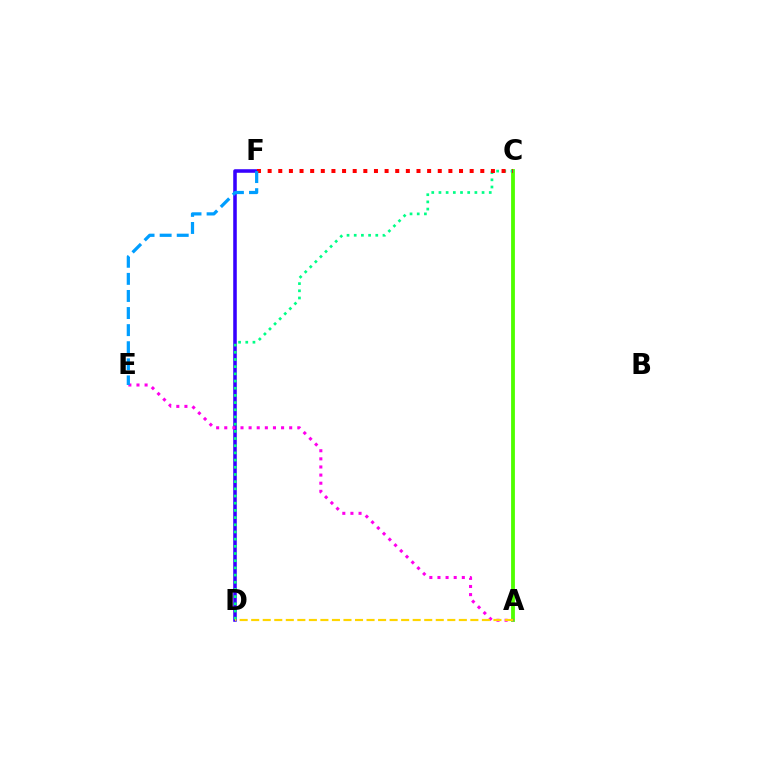{('D', 'F'): [{'color': '#3700ff', 'line_style': 'solid', 'thickness': 2.56}], ('A', 'C'): [{'color': '#4fff00', 'line_style': 'solid', 'thickness': 2.74}], ('C', 'D'): [{'color': '#00ff86', 'line_style': 'dotted', 'thickness': 1.95}], ('C', 'F'): [{'color': '#ff0000', 'line_style': 'dotted', 'thickness': 2.89}], ('A', 'E'): [{'color': '#ff00ed', 'line_style': 'dotted', 'thickness': 2.2}], ('A', 'D'): [{'color': '#ffd500', 'line_style': 'dashed', 'thickness': 1.57}], ('E', 'F'): [{'color': '#009eff', 'line_style': 'dashed', 'thickness': 2.32}]}